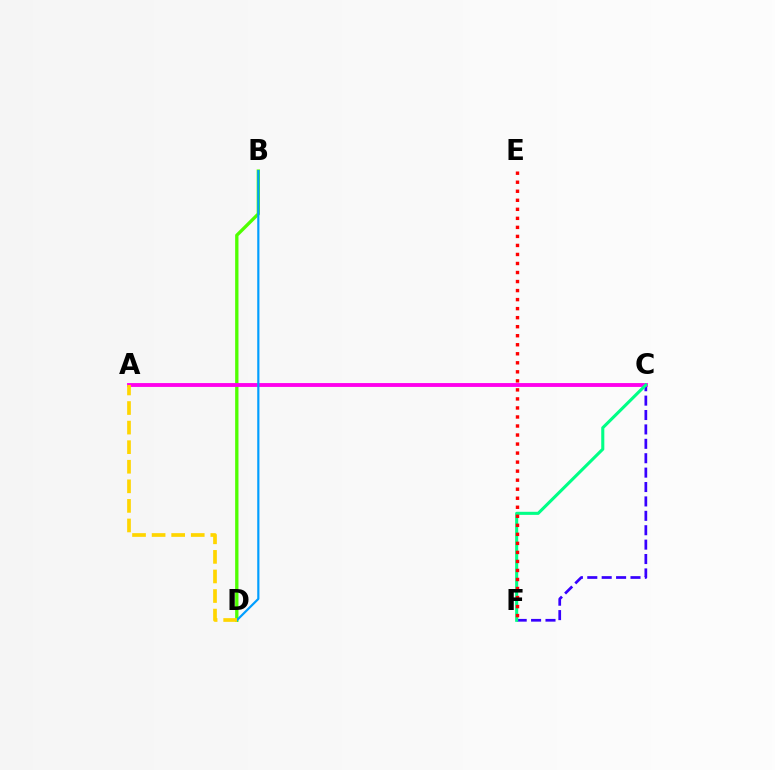{('B', 'D'): [{'color': '#4fff00', 'line_style': 'solid', 'thickness': 2.39}, {'color': '#009eff', 'line_style': 'solid', 'thickness': 1.58}], ('C', 'F'): [{'color': '#3700ff', 'line_style': 'dashed', 'thickness': 1.96}, {'color': '#00ff86', 'line_style': 'solid', 'thickness': 2.22}], ('A', 'C'): [{'color': '#ff00ed', 'line_style': 'solid', 'thickness': 2.78}], ('E', 'F'): [{'color': '#ff0000', 'line_style': 'dotted', 'thickness': 2.45}], ('A', 'D'): [{'color': '#ffd500', 'line_style': 'dashed', 'thickness': 2.66}]}